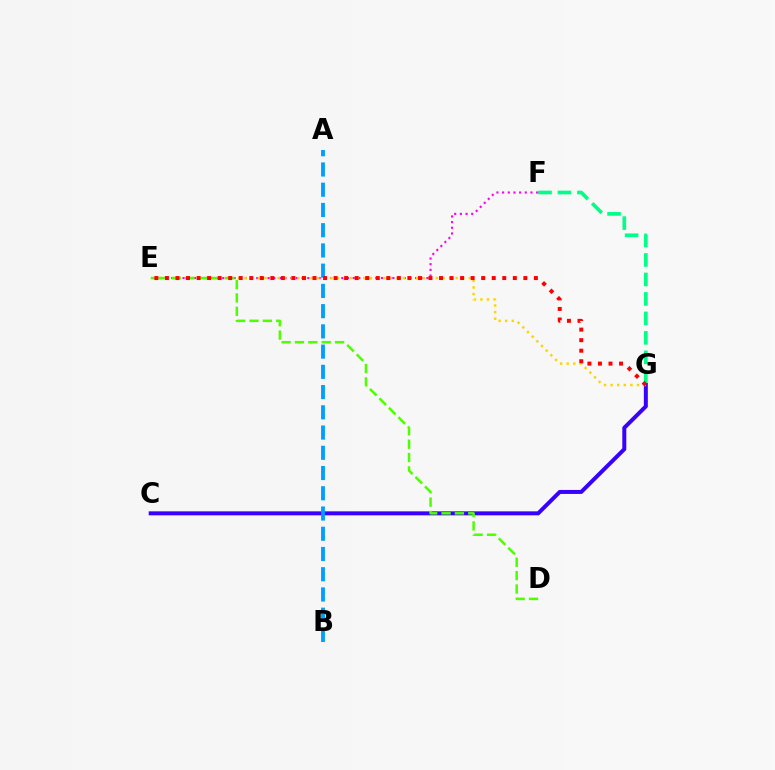{('F', 'G'): [{'color': '#00ff86', 'line_style': 'dashed', 'thickness': 2.64}], ('C', 'G'): [{'color': '#3700ff', 'line_style': 'solid', 'thickness': 2.87}], ('E', 'F'): [{'color': '#ff00ed', 'line_style': 'dotted', 'thickness': 1.54}], ('E', 'G'): [{'color': '#ffd500', 'line_style': 'dotted', 'thickness': 1.79}, {'color': '#ff0000', 'line_style': 'dotted', 'thickness': 2.86}], ('A', 'B'): [{'color': '#009eff', 'line_style': 'dashed', 'thickness': 2.75}], ('D', 'E'): [{'color': '#4fff00', 'line_style': 'dashed', 'thickness': 1.82}]}